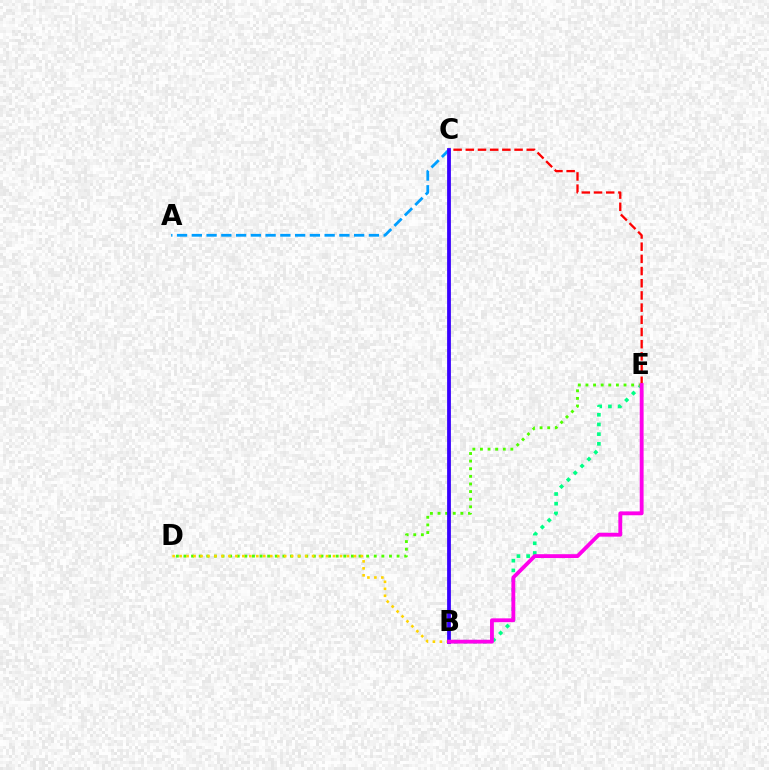{('C', 'E'): [{'color': '#ff0000', 'line_style': 'dashed', 'thickness': 1.66}], ('A', 'C'): [{'color': '#009eff', 'line_style': 'dashed', 'thickness': 2.0}], ('B', 'E'): [{'color': '#00ff86', 'line_style': 'dotted', 'thickness': 2.63}, {'color': '#ff00ed', 'line_style': 'solid', 'thickness': 2.76}], ('D', 'E'): [{'color': '#4fff00', 'line_style': 'dotted', 'thickness': 2.07}], ('B', 'D'): [{'color': '#ffd500', 'line_style': 'dotted', 'thickness': 1.89}], ('B', 'C'): [{'color': '#3700ff', 'line_style': 'solid', 'thickness': 2.72}]}